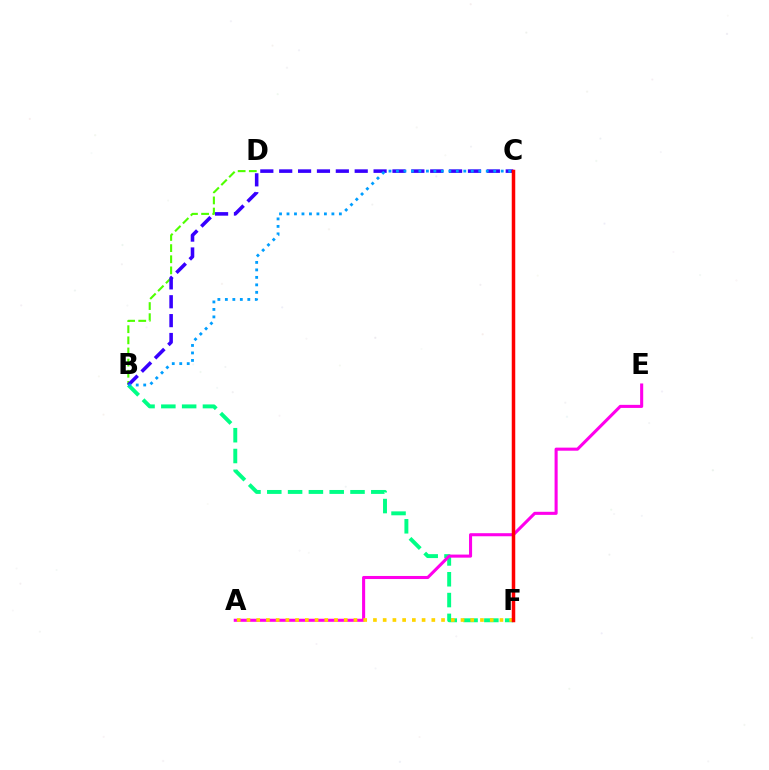{('B', 'F'): [{'color': '#00ff86', 'line_style': 'dashed', 'thickness': 2.83}], ('B', 'D'): [{'color': '#4fff00', 'line_style': 'dashed', 'thickness': 1.51}], ('A', 'E'): [{'color': '#ff00ed', 'line_style': 'solid', 'thickness': 2.21}], ('A', 'F'): [{'color': '#ffd500', 'line_style': 'dotted', 'thickness': 2.64}], ('B', 'C'): [{'color': '#3700ff', 'line_style': 'dashed', 'thickness': 2.56}, {'color': '#009eff', 'line_style': 'dotted', 'thickness': 2.03}], ('C', 'F'): [{'color': '#ff0000', 'line_style': 'solid', 'thickness': 2.52}]}